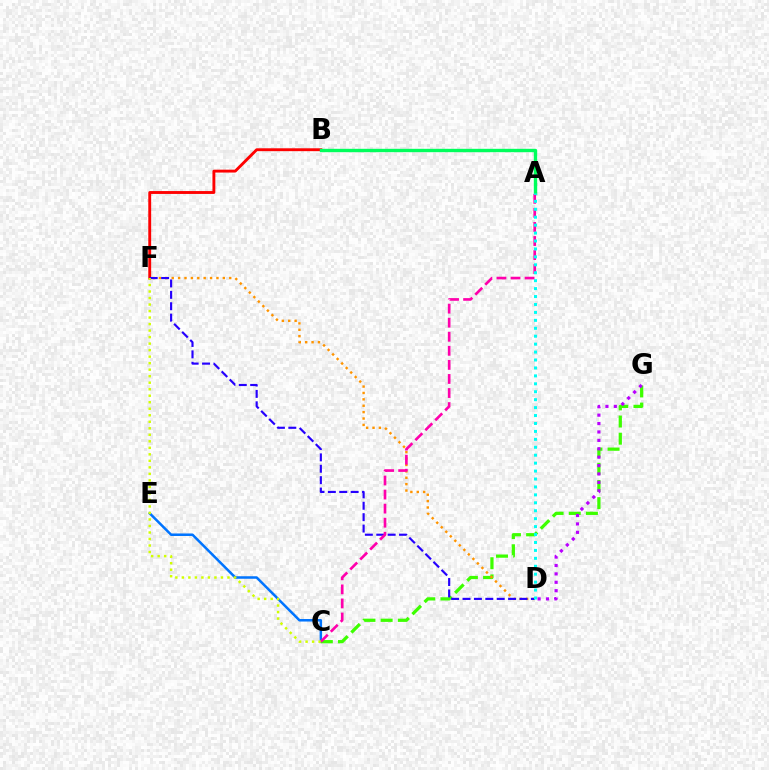{('C', 'E'): [{'color': '#0074ff', 'line_style': 'solid', 'thickness': 1.81}], ('C', 'G'): [{'color': '#3dff00', 'line_style': 'dashed', 'thickness': 2.33}], ('B', 'F'): [{'color': '#ff0000', 'line_style': 'solid', 'thickness': 2.07}], ('A', 'B'): [{'color': '#00ff5c', 'line_style': 'solid', 'thickness': 2.43}], ('D', 'G'): [{'color': '#b900ff', 'line_style': 'dotted', 'thickness': 2.28}], ('D', 'F'): [{'color': '#ff9400', 'line_style': 'dotted', 'thickness': 1.74}, {'color': '#2500ff', 'line_style': 'dashed', 'thickness': 1.55}], ('A', 'C'): [{'color': '#ff00ac', 'line_style': 'dashed', 'thickness': 1.91}], ('A', 'D'): [{'color': '#00fff6', 'line_style': 'dotted', 'thickness': 2.16}], ('C', 'F'): [{'color': '#d1ff00', 'line_style': 'dotted', 'thickness': 1.77}]}